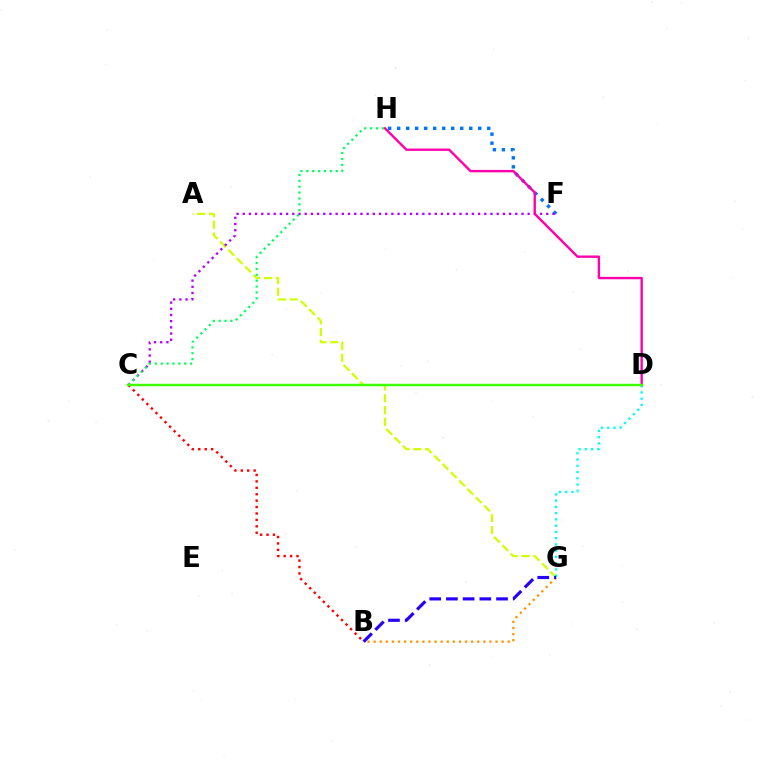{('A', 'G'): [{'color': '#d1ff00', 'line_style': 'dashed', 'thickness': 1.6}], ('F', 'H'): [{'color': '#0074ff', 'line_style': 'dotted', 'thickness': 2.45}], ('D', 'G'): [{'color': '#00fff6', 'line_style': 'dotted', 'thickness': 1.7}], ('B', 'C'): [{'color': '#ff0000', 'line_style': 'dotted', 'thickness': 1.74}], ('C', 'F'): [{'color': '#b900ff', 'line_style': 'dotted', 'thickness': 1.68}], ('D', 'H'): [{'color': '#ff00ac', 'line_style': 'solid', 'thickness': 1.72}], ('C', 'H'): [{'color': '#00ff5c', 'line_style': 'dotted', 'thickness': 1.6}], ('B', 'G'): [{'color': '#ff9400', 'line_style': 'dotted', 'thickness': 1.66}, {'color': '#2500ff', 'line_style': 'dashed', 'thickness': 2.27}], ('C', 'D'): [{'color': '#3dff00', 'line_style': 'solid', 'thickness': 1.75}]}